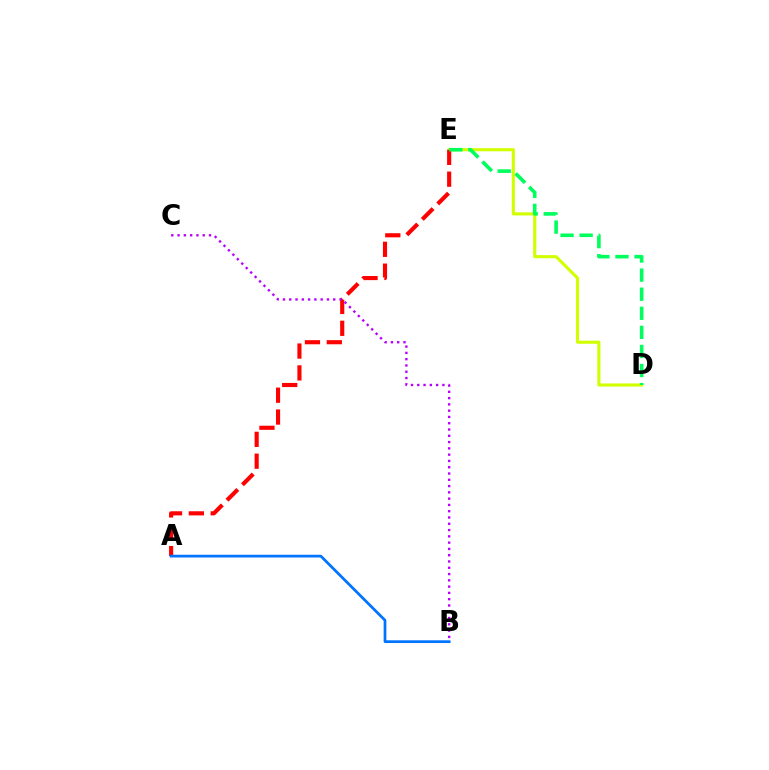{('D', 'E'): [{'color': '#d1ff00', 'line_style': 'solid', 'thickness': 2.24}, {'color': '#00ff5c', 'line_style': 'dashed', 'thickness': 2.59}], ('A', 'E'): [{'color': '#ff0000', 'line_style': 'dashed', 'thickness': 2.97}], ('B', 'C'): [{'color': '#b900ff', 'line_style': 'dotted', 'thickness': 1.71}], ('A', 'B'): [{'color': '#0074ff', 'line_style': 'solid', 'thickness': 1.97}]}